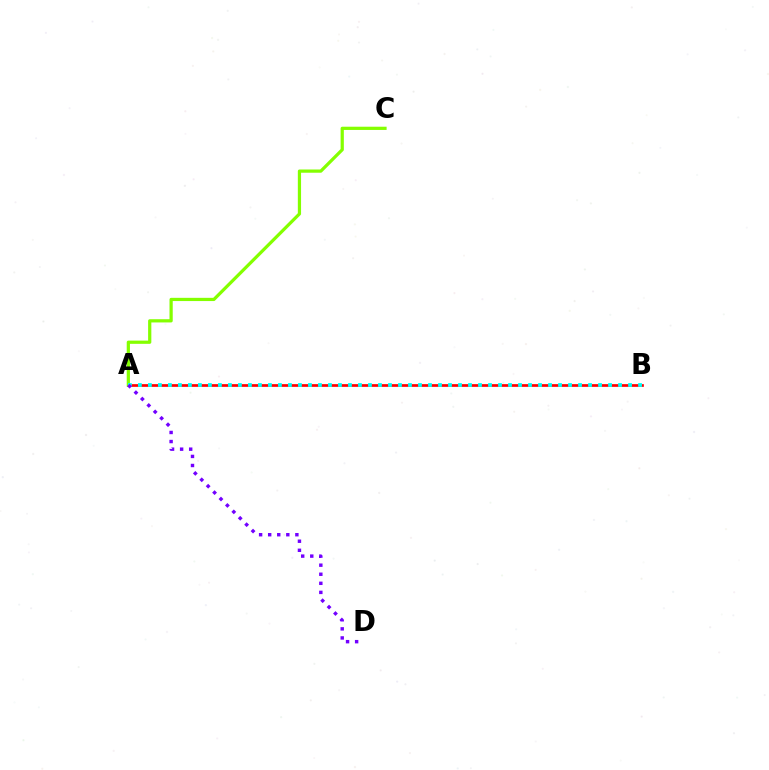{('A', 'B'): [{'color': '#ff0000', 'line_style': 'solid', 'thickness': 1.94}, {'color': '#00fff6', 'line_style': 'dotted', 'thickness': 2.72}], ('A', 'C'): [{'color': '#84ff00', 'line_style': 'solid', 'thickness': 2.32}], ('A', 'D'): [{'color': '#7200ff', 'line_style': 'dotted', 'thickness': 2.46}]}